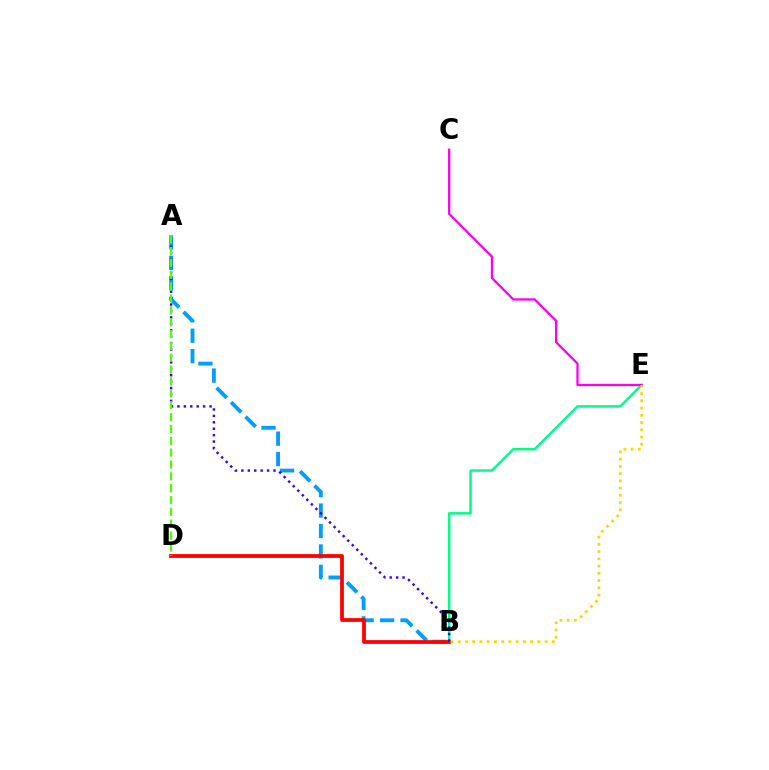{('A', 'B'): [{'color': '#009eff', 'line_style': 'dashed', 'thickness': 2.78}, {'color': '#3700ff', 'line_style': 'dotted', 'thickness': 1.74}], ('B', 'E'): [{'color': '#00ff86', 'line_style': 'solid', 'thickness': 1.8}, {'color': '#ffd500', 'line_style': 'dotted', 'thickness': 1.97}], ('B', 'D'): [{'color': '#ff0000', 'line_style': 'solid', 'thickness': 2.71}], ('C', 'E'): [{'color': '#ff00ed', 'line_style': 'solid', 'thickness': 1.64}], ('A', 'D'): [{'color': '#4fff00', 'line_style': 'dashed', 'thickness': 1.61}]}